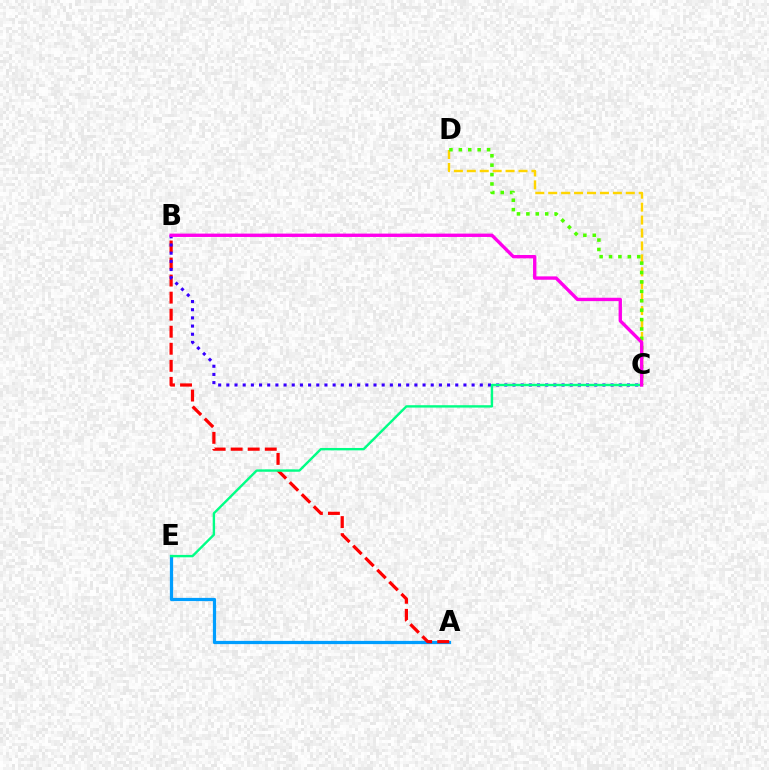{('A', 'E'): [{'color': '#009eff', 'line_style': 'solid', 'thickness': 2.32}], ('C', 'D'): [{'color': '#ffd500', 'line_style': 'dashed', 'thickness': 1.76}, {'color': '#4fff00', 'line_style': 'dotted', 'thickness': 2.56}], ('A', 'B'): [{'color': '#ff0000', 'line_style': 'dashed', 'thickness': 2.32}], ('B', 'C'): [{'color': '#3700ff', 'line_style': 'dotted', 'thickness': 2.22}, {'color': '#ff00ed', 'line_style': 'solid', 'thickness': 2.42}], ('C', 'E'): [{'color': '#00ff86', 'line_style': 'solid', 'thickness': 1.72}]}